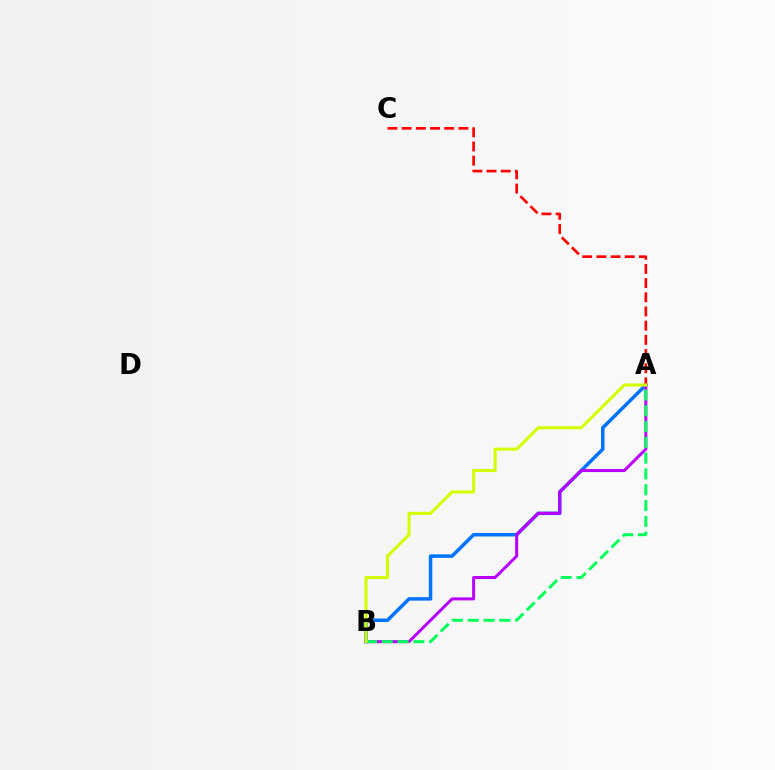{('A', 'B'): [{'color': '#0074ff', 'line_style': 'solid', 'thickness': 2.52}, {'color': '#b900ff', 'line_style': 'solid', 'thickness': 2.15}, {'color': '#00ff5c', 'line_style': 'dashed', 'thickness': 2.15}, {'color': '#d1ff00', 'line_style': 'solid', 'thickness': 2.2}], ('A', 'C'): [{'color': '#ff0000', 'line_style': 'dashed', 'thickness': 1.93}]}